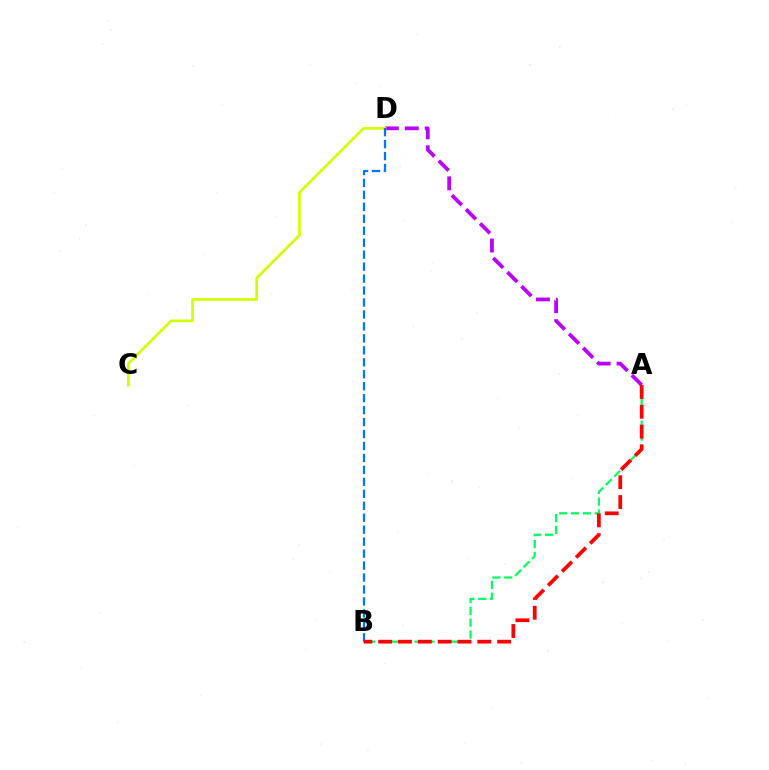{('A', 'D'): [{'color': '#b900ff', 'line_style': 'dashed', 'thickness': 2.71}], ('A', 'B'): [{'color': '#00ff5c', 'line_style': 'dashed', 'thickness': 1.61}, {'color': '#ff0000', 'line_style': 'dashed', 'thickness': 2.69}], ('C', 'D'): [{'color': '#d1ff00', 'line_style': 'solid', 'thickness': 1.93}], ('B', 'D'): [{'color': '#0074ff', 'line_style': 'dashed', 'thickness': 1.62}]}